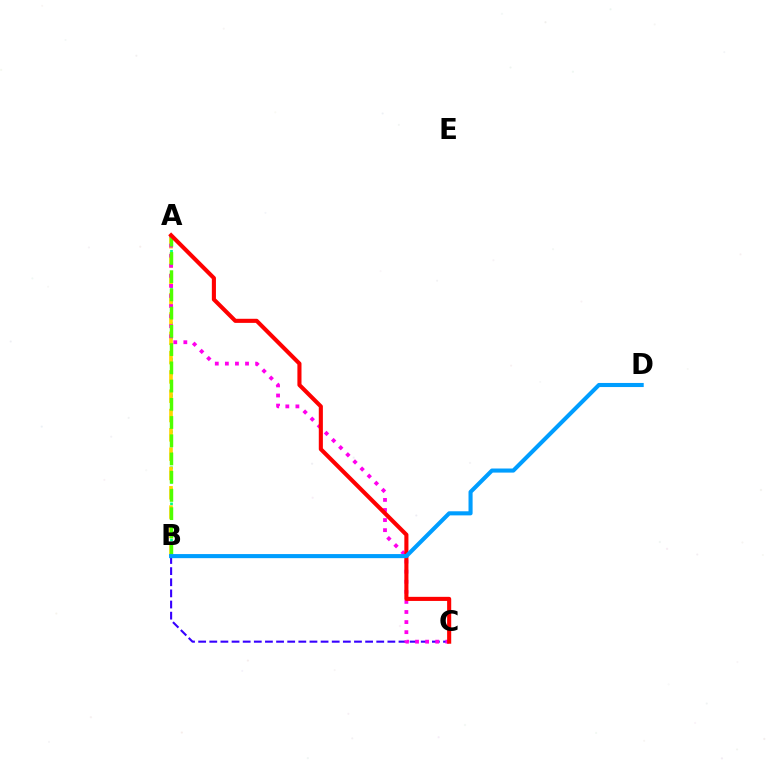{('A', 'B'): [{'color': '#00ff86', 'line_style': 'dotted', 'thickness': 1.96}, {'color': '#ffd500', 'line_style': 'dashed', 'thickness': 2.62}, {'color': '#4fff00', 'line_style': 'dashed', 'thickness': 2.48}], ('B', 'C'): [{'color': '#3700ff', 'line_style': 'dashed', 'thickness': 1.51}], ('A', 'C'): [{'color': '#ff00ed', 'line_style': 'dotted', 'thickness': 2.74}, {'color': '#ff0000', 'line_style': 'solid', 'thickness': 2.95}], ('B', 'D'): [{'color': '#009eff', 'line_style': 'solid', 'thickness': 2.94}]}